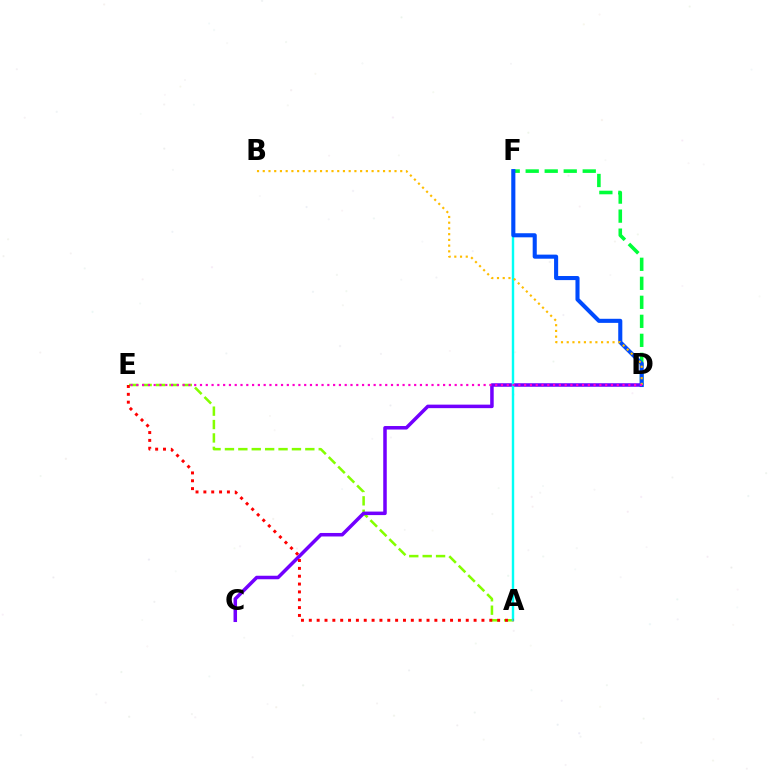{('D', 'F'): [{'color': '#00ff39', 'line_style': 'dashed', 'thickness': 2.58}, {'color': '#004bff', 'line_style': 'solid', 'thickness': 2.94}], ('A', 'E'): [{'color': '#84ff00', 'line_style': 'dashed', 'thickness': 1.82}, {'color': '#ff0000', 'line_style': 'dotted', 'thickness': 2.13}], ('C', 'D'): [{'color': '#7200ff', 'line_style': 'solid', 'thickness': 2.53}], ('A', 'F'): [{'color': '#00fff6', 'line_style': 'solid', 'thickness': 1.74}], ('B', 'D'): [{'color': '#ffbd00', 'line_style': 'dotted', 'thickness': 1.56}], ('D', 'E'): [{'color': '#ff00cf', 'line_style': 'dotted', 'thickness': 1.57}]}